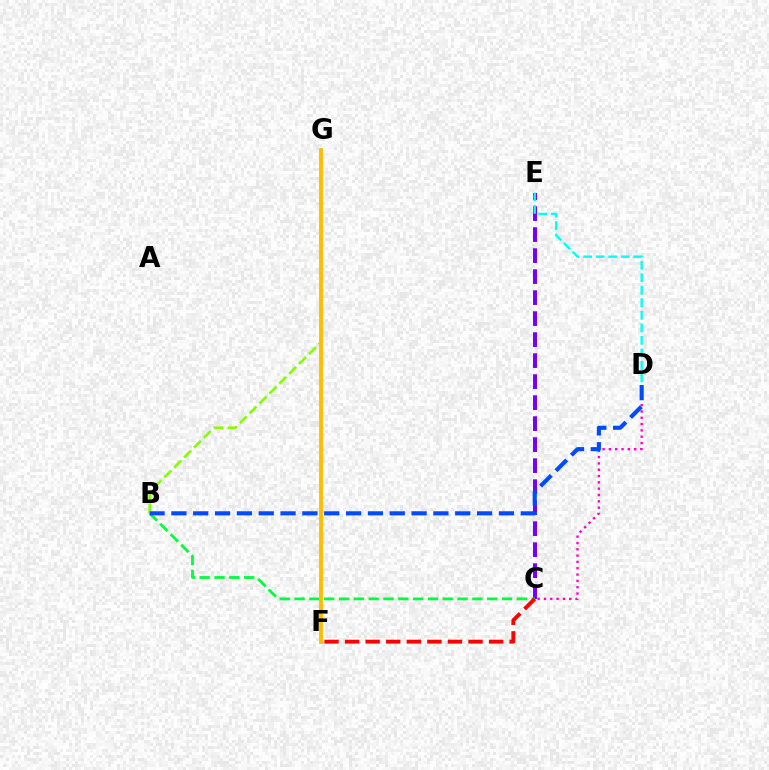{('C', 'E'): [{'color': '#7200ff', 'line_style': 'dashed', 'thickness': 2.85}], ('B', 'C'): [{'color': '#00ff39', 'line_style': 'dashed', 'thickness': 2.01}], ('C', 'D'): [{'color': '#ff00cf', 'line_style': 'dotted', 'thickness': 1.72}], ('B', 'G'): [{'color': '#84ff00', 'line_style': 'dashed', 'thickness': 1.9}], ('B', 'D'): [{'color': '#004bff', 'line_style': 'dashed', 'thickness': 2.97}], ('C', 'F'): [{'color': '#ff0000', 'line_style': 'dashed', 'thickness': 2.79}], ('F', 'G'): [{'color': '#ffbd00', 'line_style': 'solid', 'thickness': 2.75}], ('D', 'E'): [{'color': '#00fff6', 'line_style': 'dashed', 'thickness': 1.7}]}